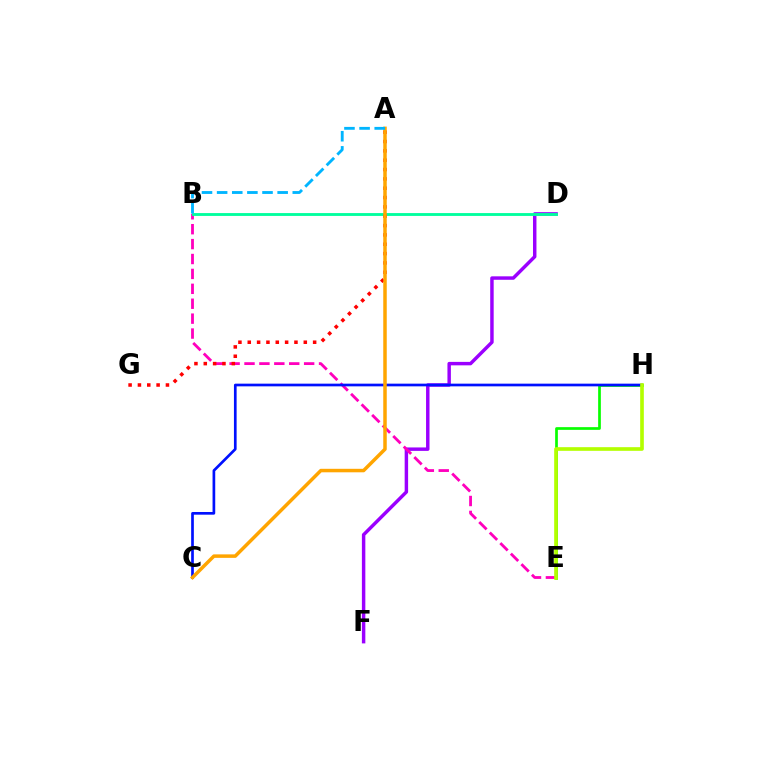{('E', 'H'): [{'color': '#08ff00', 'line_style': 'solid', 'thickness': 1.95}, {'color': '#b3ff00', 'line_style': 'solid', 'thickness': 2.63}], ('D', 'F'): [{'color': '#9b00ff', 'line_style': 'solid', 'thickness': 2.48}], ('B', 'E'): [{'color': '#ff00bd', 'line_style': 'dashed', 'thickness': 2.03}], ('C', 'H'): [{'color': '#0010ff', 'line_style': 'solid', 'thickness': 1.93}], ('B', 'D'): [{'color': '#00ff9d', 'line_style': 'solid', 'thickness': 2.05}], ('A', 'G'): [{'color': '#ff0000', 'line_style': 'dotted', 'thickness': 2.54}], ('A', 'C'): [{'color': '#ffa500', 'line_style': 'solid', 'thickness': 2.51}], ('A', 'B'): [{'color': '#00b5ff', 'line_style': 'dashed', 'thickness': 2.06}]}